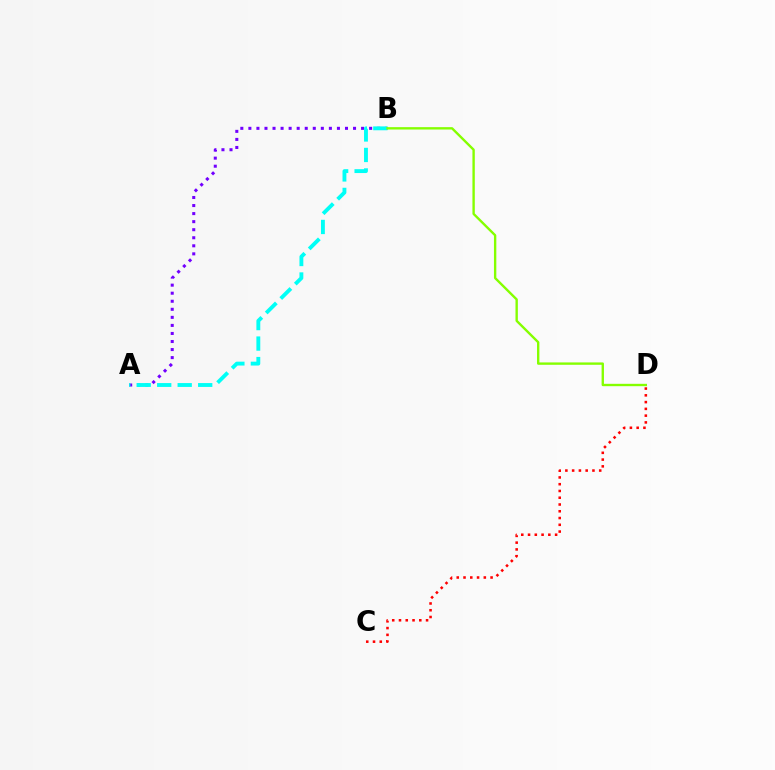{('A', 'B'): [{'color': '#7200ff', 'line_style': 'dotted', 'thickness': 2.19}, {'color': '#00fff6', 'line_style': 'dashed', 'thickness': 2.78}], ('C', 'D'): [{'color': '#ff0000', 'line_style': 'dotted', 'thickness': 1.84}], ('B', 'D'): [{'color': '#84ff00', 'line_style': 'solid', 'thickness': 1.71}]}